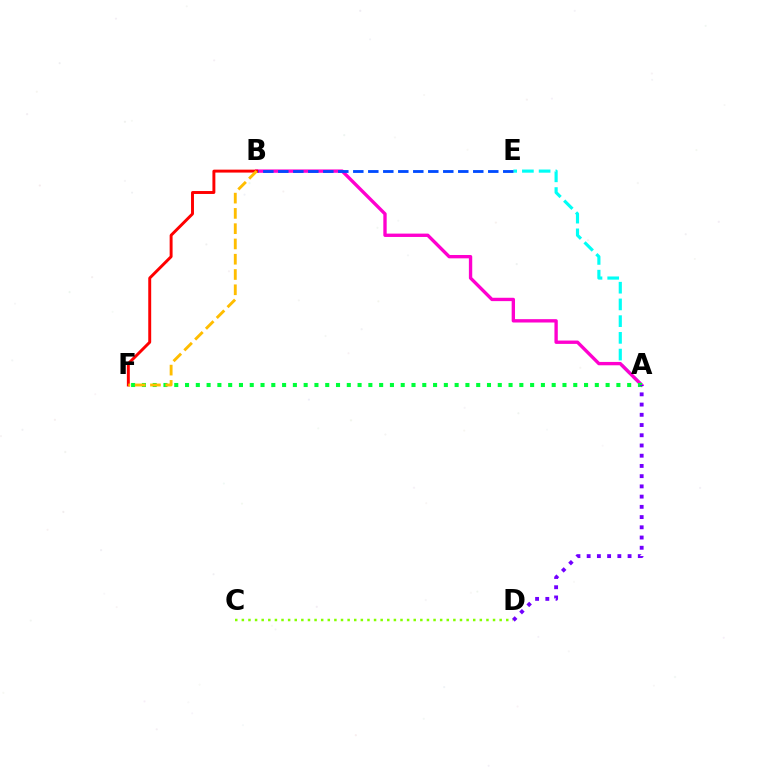{('A', 'E'): [{'color': '#00fff6', 'line_style': 'dashed', 'thickness': 2.27}], ('A', 'B'): [{'color': '#ff00cf', 'line_style': 'solid', 'thickness': 2.41}], ('B', 'E'): [{'color': '#004bff', 'line_style': 'dashed', 'thickness': 2.04}], ('A', 'F'): [{'color': '#00ff39', 'line_style': 'dotted', 'thickness': 2.93}], ('B', 'F'): [{'color': '#ff0000', 'line_style': 'solid', 'thickness': 2.11}, {'color': '#ffbd00', 'line_style': 'dashed', 'thickness': 2.07}], ('A', 'D'): [{'color': '#7200ff', 'line_style': 'dotted', 'thickness': 2.78}], ('C', 'D'): [{'color': '#84ff00', 'line_style': 'dotted', 'thickness': 1.8}]}